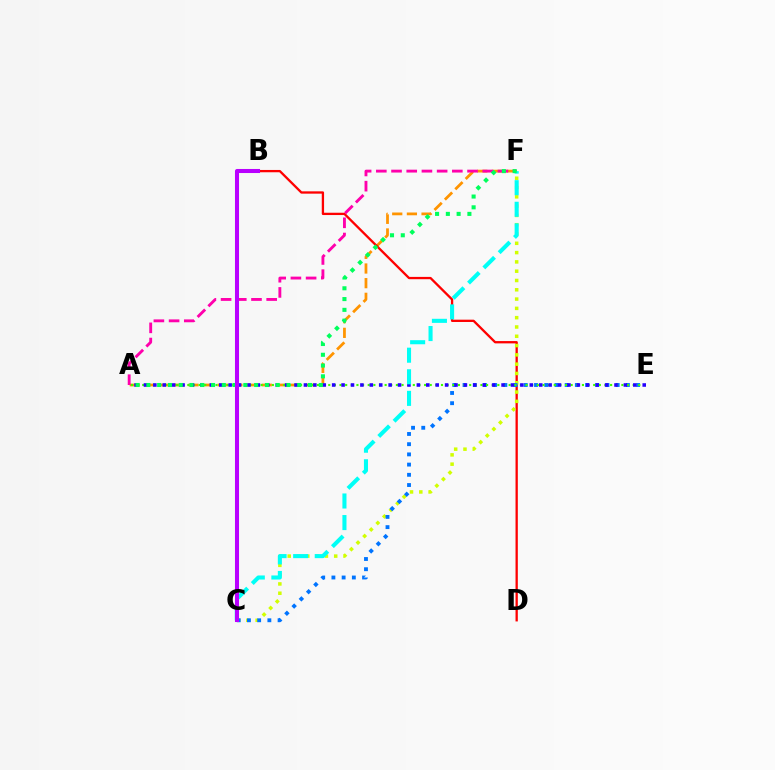{('A', 'F'): [{'color': '#ff9400', 'line_style': 'dashed', 'thickness': 1.99}, {'color': '#ff00ac', 'line_style': 'dashed', 'thickness': 2.07}, {'color': '#00ff5c', 'line_style': 'dotted', 'thickness': 2.93}], ('B', 'D'): [{'color': '#ff0000', 'line_style': 'solid', 'thickness': 1.66}], ('C', 'F'): [{'color': '#d1ff00', 'line_style': 'dotted', 'thickness': 2.53}, {'color': '#00fff6', 'line_style': 'dashed', 'thickness': 2.93}], ('C', 'E'): [{'color': '#0074ff', 'line_style': 'dotted', 'thickness': 2.77}], ('A', 'E'): [{'color': '#3dff00', 'line_style': 'dotted', 'thickness': 1.53}, {'color': '#2500ff', 'line_style': 'dotted', 'thickness': 2.56}], ('B', 'C'): [{'color': '#b900ff', 'line_style': 'solid', 'thickness': 2.92}]}